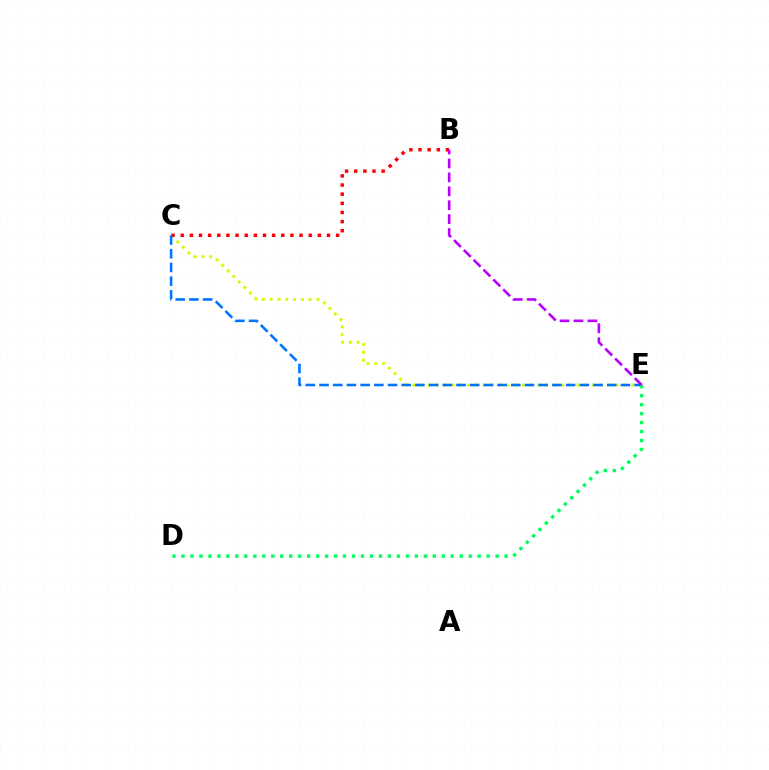{('C', 'E'): [{'color': '#d1ff00', 'line_style': 'dotted', 'thickness': 2.12}, {'color': '#0074ff', 'line_style': 'dashed', 'thickness': 1.86}], ('B', 'C'): [{'color': '#ff0000', 'line_style': 'dotted', 'thickness': 2.48}], ('D', 'E'): [{'color': '#00ff5c', 'line_style': 'dotted', 'thickness': 2.44}], ('B', 'E'): [{'color': '#b900ff', 'line_style': 'dashed', 'thickness': 1.89}]}